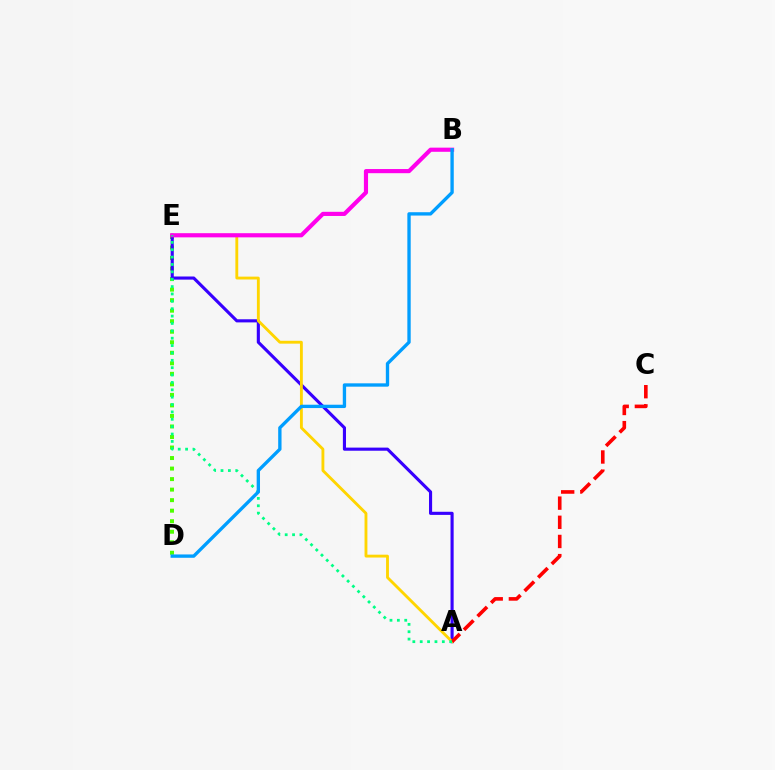{('D', 'E'): [{'color': '#4fff00', 'line_style': 'dotted', 'thickness': 2.86}], ('A', 'E'): [{'color': '#3700ff', 'line_style': 'solid', 'thickness': 2.25}, {'color': '#ffd500', 'line_style': 'solid', 'thickness': 2.06}, {'color': '#00ff86', 'line_style': 'dotted', 'thickness': 2.0}], ('B', 'E'): [{'color': '#ff00ed', 'line_style': 'solid', 'thickness': 2.99}], ('A', 'C'): [{'color': '#ff0000', 'line_style': 'dashed', 'thickness': 2.6}], ('B', 'D'): [{'color': '#009eff', 'line_style': 'solid', 'thickness': 2.41}]}